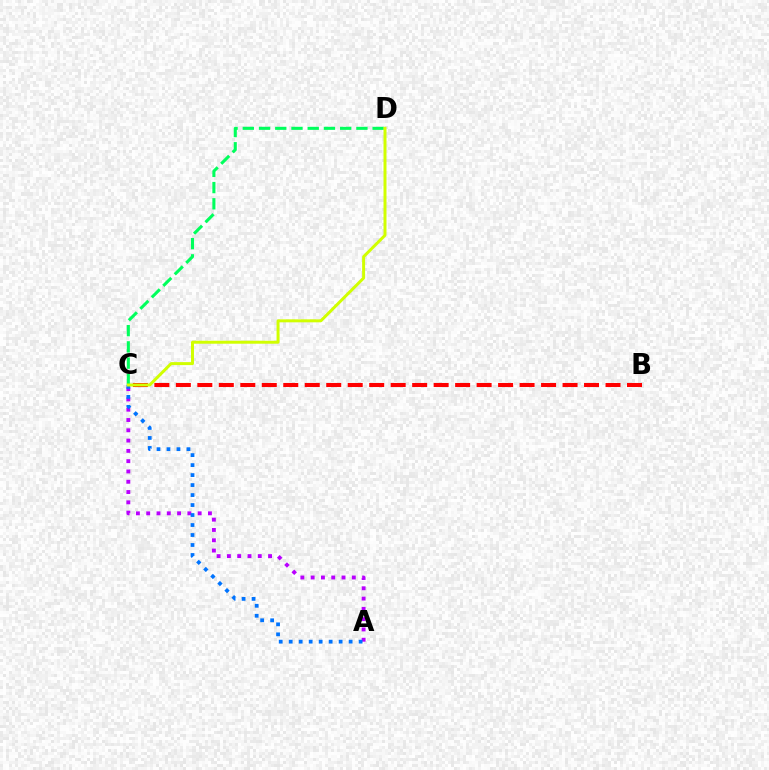{('A', 'C'): [{'color': '#b900ff', 'line_style': 'dotted', 'thickness': 2.8}, {'color': '#0074ff', 'line_style': 'dotted', 'thickness': 2.71}], ('B', 'C'): [{'color': '#ff0000', 'line_style': 'dashed', 'thickness': 2.92}], ('C', 'D'): [{'color': '#00ff5c', 'line_style': 'dashed', 'thickness': 2.2}, {'color': '#d1ff00', 'line_style': 'solid', 'thickness': 2.15}]}